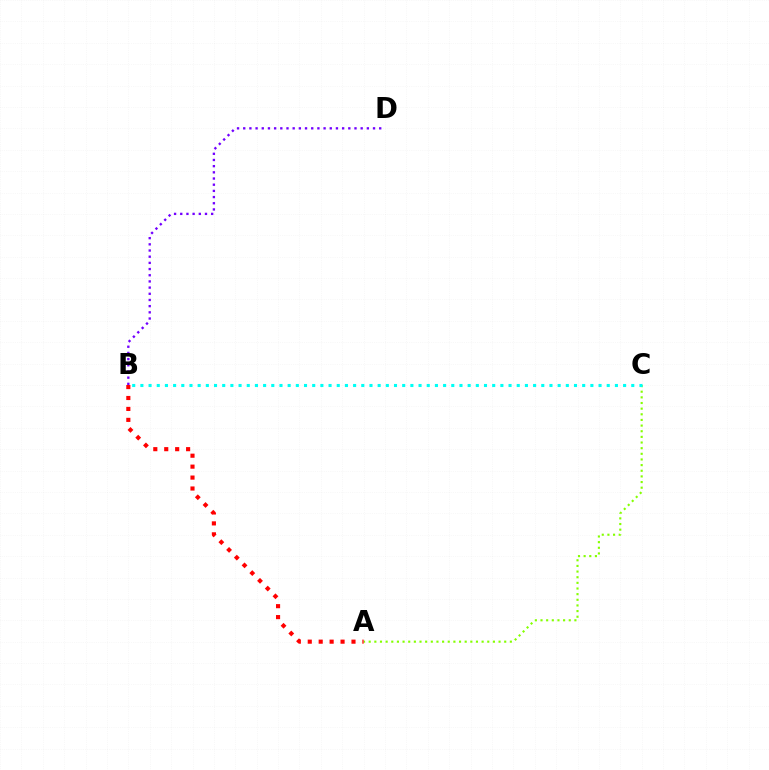{('A', 'C'): [{'color': '#84ff00', 'line_style': 'dotted', 'thickness': 1.53}], ('B', 'C'): [{'color': '#00fff6', 'line_style': 'dotted', 'thickness': 2.22}], ('A', 'B'): [{'color': '#ff0000', 'line_style': 'dotted', 'thickness': 2.97}], ('B', 'D'): [{'color': '#7200ff', 'line_style': 'dotted', 'thickness': 1.68}]}